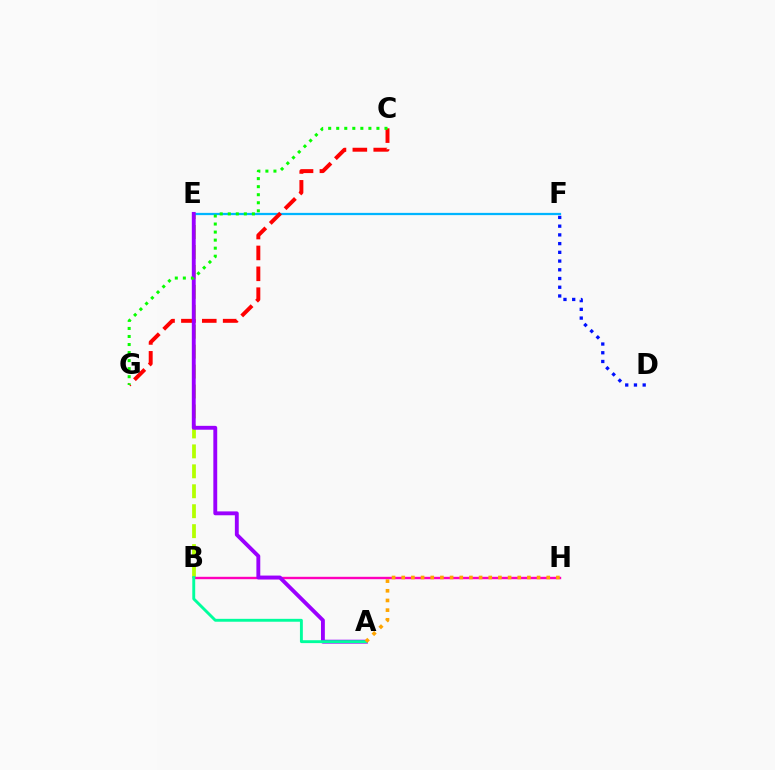{('B', 'E'): [{'color': '#b3ff00', 'line_style': 'dashed', 'thickness': 2.71}], ('E', 'F'): [{'color': '#00b5ff', 'line_style': 'solid', 'thickness': 1.62}], ('B', 'H'): [{'color': '#ff00bd', 'line_style': 'solid', 'thickness': 1.73}], ('C', 'G'): [{'color': '#ff0000', 'line_style': 'dashed', 'thickness': 2.84}, {'color': '#08ff00', 'line_style': 'dotted', 'thickness': 2.19}], ('A', 'E'): [{'color': '#9b00ff', 'line_style': 'solid', 'thickness': 2.79}], ('A', 'B'): [{'color': '#00ff9d', 'line_style': 'solid', 'thickness': 2.08}], ('D', 'F'): [{'color': '#0010ff', 'line_style': 'dotted', 'thickness': 2.37}], ('A', 'H'): [{'color': '#ffa500', 'line_style': 'dotted', 'thickness': 2.63}]}